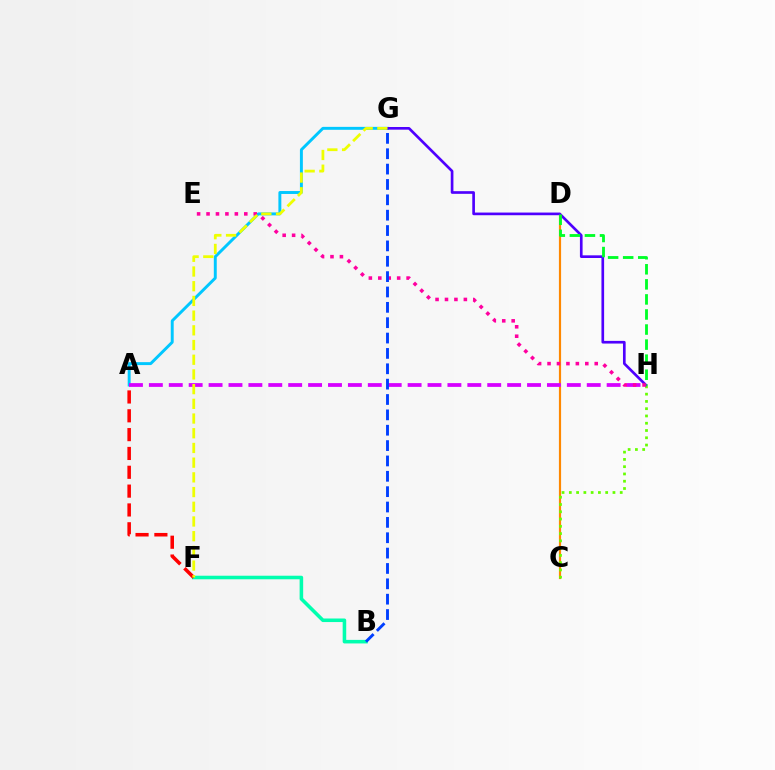{('B', 'F'): [{'color': '#00ffaf', 'line_style': 'solid', 'thickness': 2.56}], ('C', 'D'): [{'color': '#ff8800', 'line_style': 'solid', 'thickness': 1.57}], ('A', 'G'): [{'color': '#00c7ff', 'line_style': 'solid', 'thickness': 2.11}], ('A', 'F'): [{'color': '#ff0000', 'line_style': 'dashed', 'thickness': 2.56}], ('C', 'H'): [{'color': '#66ff00', 'line_style': 'dotted', 'thickness': 1.98}], ('A', 'H'): [{'color': '#d600ff', 'line_style': 'dashed', 'thickness': 2.7}], ('G', 'H'): [{'color': '#4f00ff', 'line_style': 'solid', 'thickness': 1.92}], ('D', 'H'): [{'color': '#00ff27', 'line_style': 'dashed', 'thickness': 2.05}], ('E', 'H'): [{'color': '#ff00a0', 'line_style': 'dotted', 'thickness': 2.56}], ('B', 'G'): [{'color': '#003fff', 'line_style': 'dashed', 'thickness': 2.09}], ('F', 'G'): [{'color': '#eeff00', 'line_style': 'dashed', 'thickness': 2.0}]}